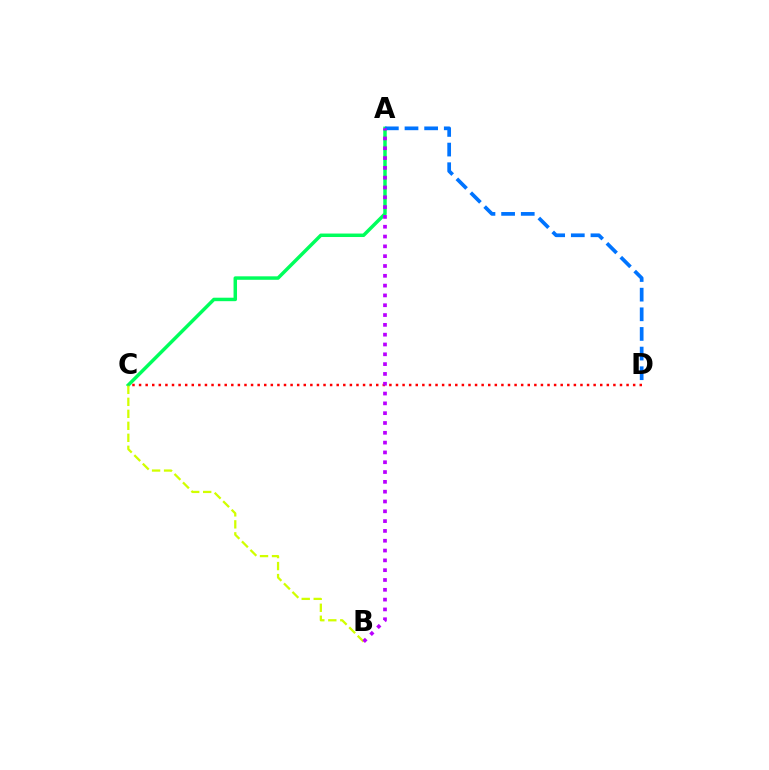{('A', 'C'): [{'color': '#00ff5c', 'line_style': 'solid', 'thickness': 2.5}], ('B', 'C'): [{'color': '#d1ff00', 'line_style': 'dashed', 'thickness': 1.63}], ('A', 'D'): [{'color': '#0074ff', 'line_style': 'dashed', 'thickness': 2.67}], ('C', 'D'): [{'color': '#ff0000', 'line_style': 'dotted', 'thickness': 1.79}], ('A', 'B'): [{'color': '#b900ff', 'line_style': 'dotted', 'thickness': 2.67}]}